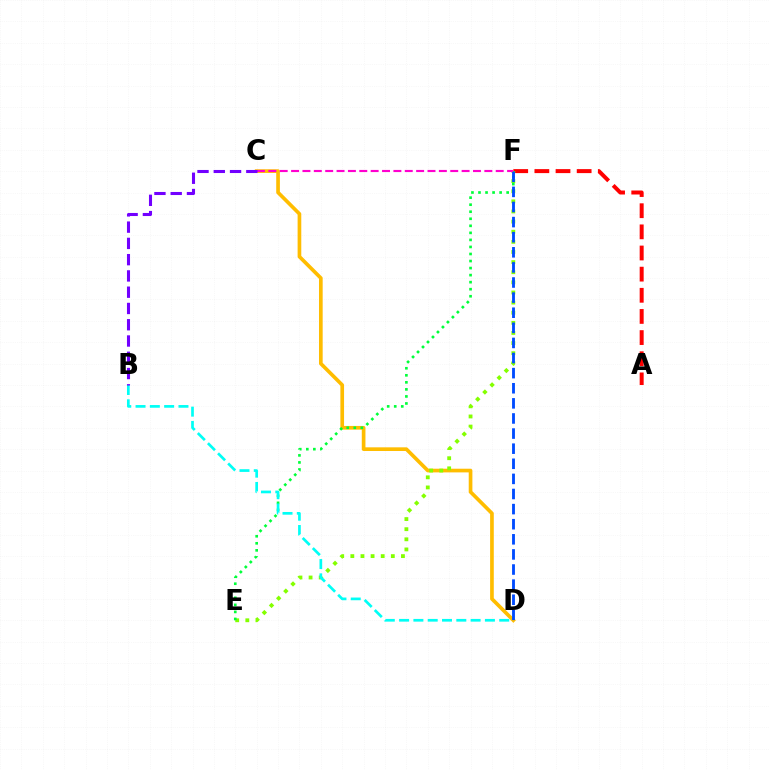{('A', 'F'): [{'color': '#ff0000', 'line_style': 'dashed', 'thickness': 2.87}], ('C', 'D'): [{'color': '#ffbd00', 'line_style': 'solid', 'thickness': 2.64}], ('E', 'F'): [{'color': '#84ff00', 'line_style': 'dotted', 'thickness': 2.75}, {'color': '#00ff39', 'line_style': 'dotted', 'thickness': 1.91}], ('B', 'D'): [{'color': '#00fff6', 'line_style': 'dashed', 'thickness': 1.94}], ('D', 'F'): [{'color': '#004bff', 'line_style': 'dashed', 'thickness': 2.05}], ('C', 'F'): [{'color': '#ff00cf', 'line_style': 'dashed', 'thickness': 1.54}], ('B', 'C'): [{'color': '#7200ff', 'line_style': 'dashed', 'thickness': 2.21}]}